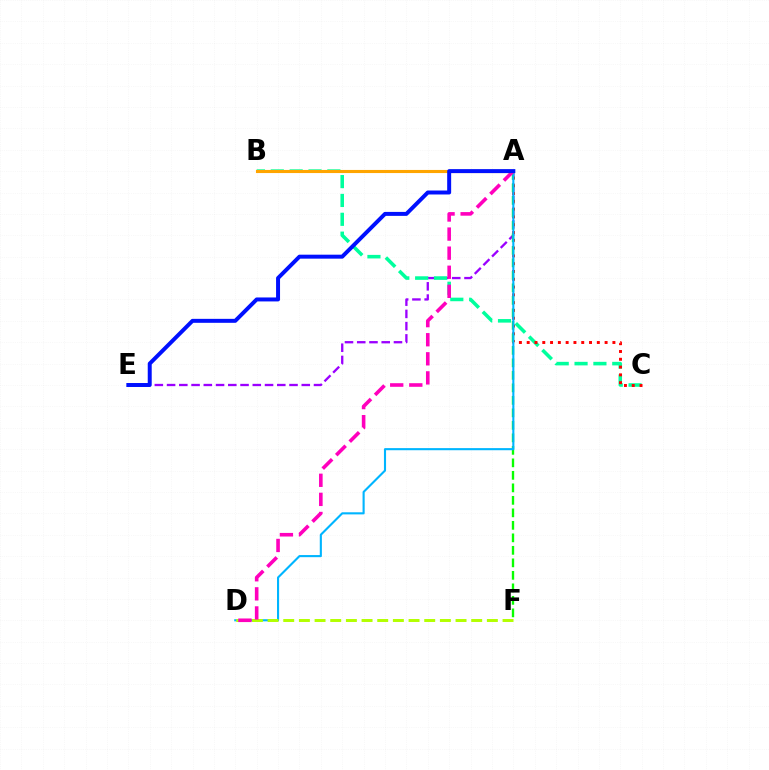{('A', 'E'): [{'color': '#9b00ff', 'line_style': 'dashed', 'thickness': 1.66}, {'color': '#0010ff', 'line_style': 'solid', 'thickness': 2.86}], ('B', 'C'): [{'color': '#00ff9d', 'line_style': 'dashed', 'thickness': 2.56}], ('A', 'C'): [{'color': '#ff0000', 'line_style': 'dotted', 'thickness': 2.12}], ('A', 'F'): [{'color': '#08ff00', 'line_style': 'dashed', 'thickness': 1.7}], ('A', 'D'): [{'color': '#00b5ff', 'line_style': 'solid', 'thickness': 1.52}, {'color': '#ff00bd', 'line_style': 'dashed', 'thickness': 2.59}], ('D', 'F'): [{'color': '#b3ff00', 'line_style': 'dashed', 'thickness': 2.13}], ('A', 'B'): [{'color': '#ffa500', 'line_style': 'solid', 'thickness': 2.24}]}